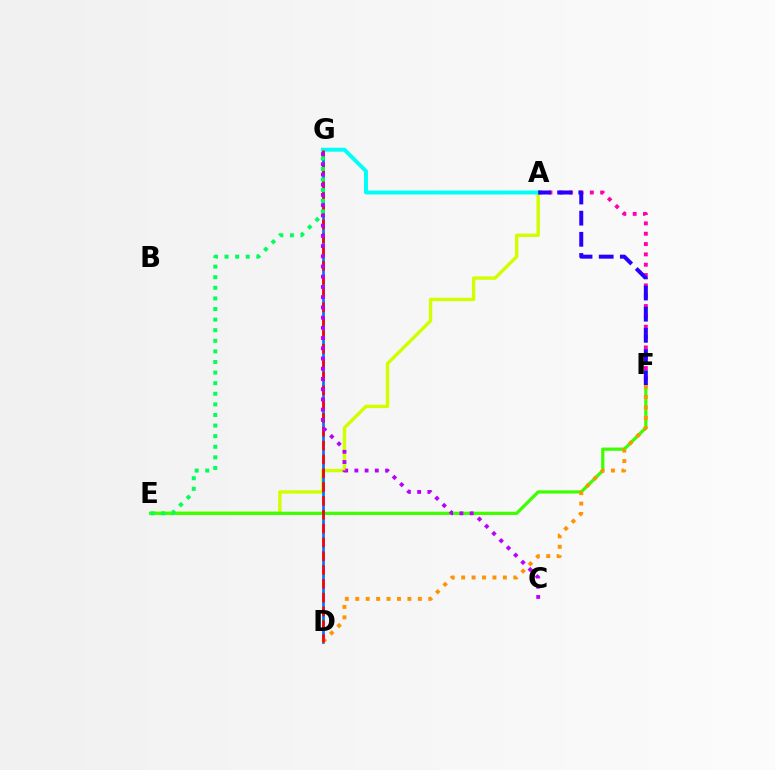{('A', 'E'): [{'color': '#d1ff00', 'line_style': 'solid', 'thickness': 2.45}], ('A', 'F'): [{'color': '#ff00ac', 'line_style': 'dotted', 'thickness': 2.81}, {'color': '#2500ff', 'line_style': 'dashed', 'thickness': 2.87}], ('E', 'F'): [{'color': '#3dff00', 'line_style': 'solid', 'thickness': 2.33}], ('D', 'G'): [{'color': '#0074ff', 'line_style': 'solid', 'thickness': 1.95}, {'color': '#ff0000', 'line_style': 'dashed', 'thickness': 1.88}], ('A', 'G'): [{'color': '#00fff6', 'line_style': 'solid', 'thickness': 2.84}], ('D', 'F'): [{'color': '#ff9400', 'line_style': 'dotted', 'thickness': 2.83}], ('C', 'G'): [{'color': '#b900ff', 'line_style': 'dotted', 'thickness': 2.78}], ('E', 'G'): [{'color': '#00ff5c', 'line_style': 'dotted', 'thickness': 2.88}]}